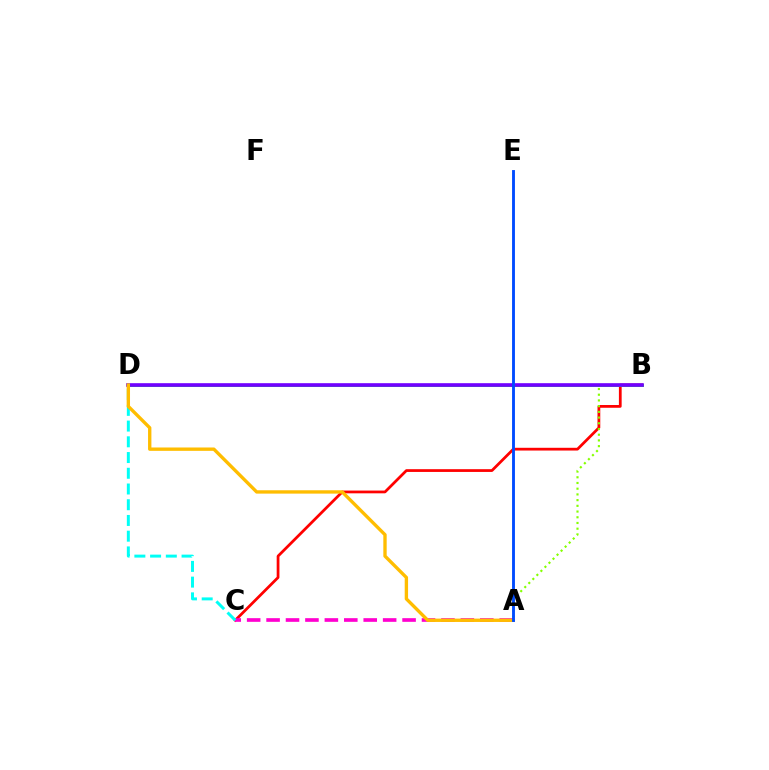{('B', 'C'): [{'color': '#ff0000', 'line_style': 'solid', 'thickness': 1.98}], ('A', 'C'): [{'color': '#ff00cf', 'line_style': 'dashed', 'thickness': 2.64}], ('A', 'B'): [{'color': '#84ff00', 'line_style': 'dotted', 'thickness': 1.55}], ('B', 'D'): [{'color': '#00ff39', 'line_style': 'solid', 'thickness': 2.07}, {'color': '#7200ff', 'line_style': 'solid', 'thickness': 2.62}], ('C', 'D'): [{'color': '#00fff6', 'line_style': 'dashed', 'thickness': 2.14}], ('A', 'D'): [{'color': '#ffbd00', 'line_style': 'solid', 'thickness': 2.41}], ('A', 'E'): [{'color': '#004bff', 'line_style': 'solid', 'thickness': 2.06}]}